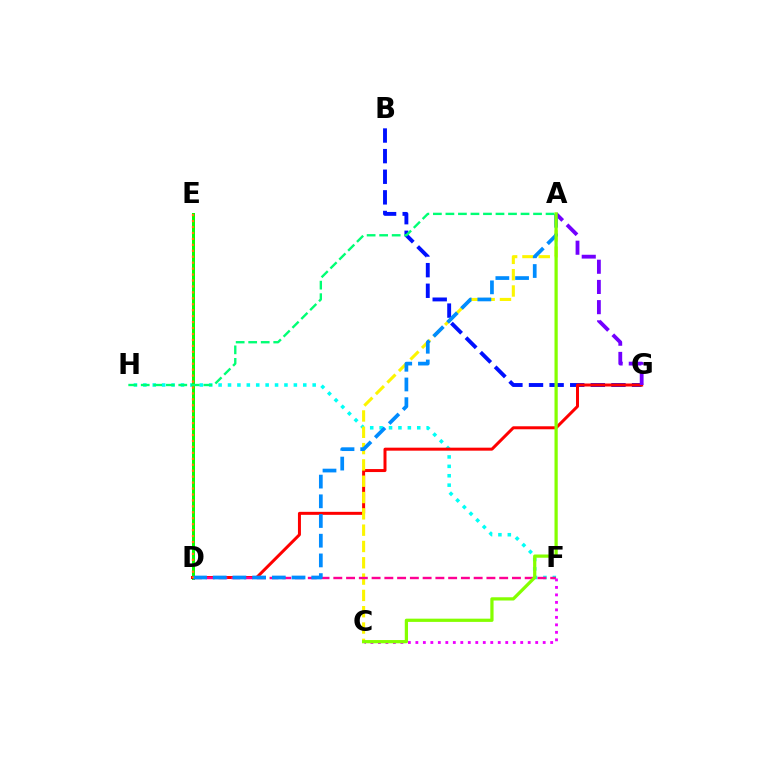{('F', 'H'): [{'color': '#00fff6', 'line_style': 'dotted', 'thickness': 2.56}], ('B', 'G'): [{'color': '#0010ff', 'line_style': 'dashed', 'thickness': 2.8}], ('D', 'E'): [{'color': '#08ff00', 'line_style': 'solid', 'thickness': 2.16}, {'color': '#ff7c00', 'line_style': 'dotted', 'thickness': 1.61}], ('D', 'G'): [{'color': '#ff0000', 'line_style': 'solid', 'thickness': 2.16}], ('A', 'C'): [{'color': '#fcf500', 'line_style': 'dashed', 'thickness': 2.22}, {'color': '#84ff00', 'line_style': 'solid', 'thickness': 2.33}], ('D', 'F'): [{'color': '#ff0094', 'line_style': 'dashed', 'thickness': 1.73}], ('C', 'F'): [{'color': '#ee00ff', 'line_style': 'dotted', 'thickness': 2.03}], ('A', 'H'): [{'color': '#00ff74', 'line_style': 'dashed', 'thickness': 1.7}], ('A', 'D'): [{'color': '#008cff', 'line_style': 'dashed', 'thickness': 2.68}], ('A', 'G'): [{'color': '#7200ff', 'line_style': 'dashed', 'thickness': 2.75}]}